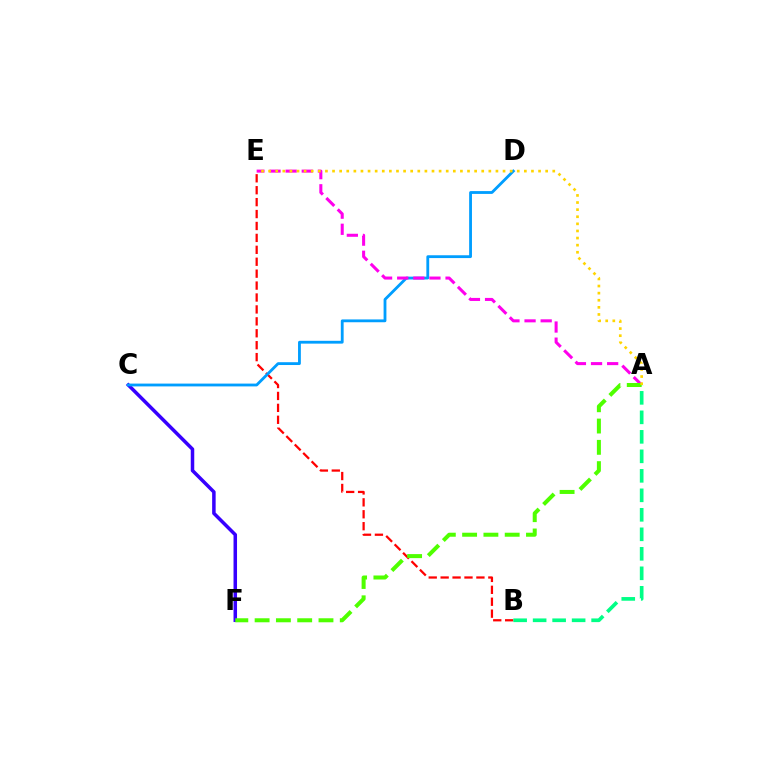{('B', 'E'): [{'color': '#ff0000', 'line_style': 'dashed', 'thickness': 1.62}], ('C', 'F'): [{'color': '#3700ff', 'line_style': 'solid', 'thickness': 2.52}], ('C', 'D'): [{'color': '#009eff', 'line_style': 'solid', 'thickness': 2.03}], ('A', 'E'): [{'color': '#ff00ed', 'line_style': 'dashed', 'thickness': 2.19}, {'color': '#ffd500', 'line_style': 'dotted', 'thickness': 1.93}], ('A', 'B'): [{'color': '#00ff86', 'line_style': 'dashed', 'thickness': 2.65}], ('A', 'F'): [{'color': '#4fff00', 'line_style': 'dashed', 'thickness': 2.89}]}